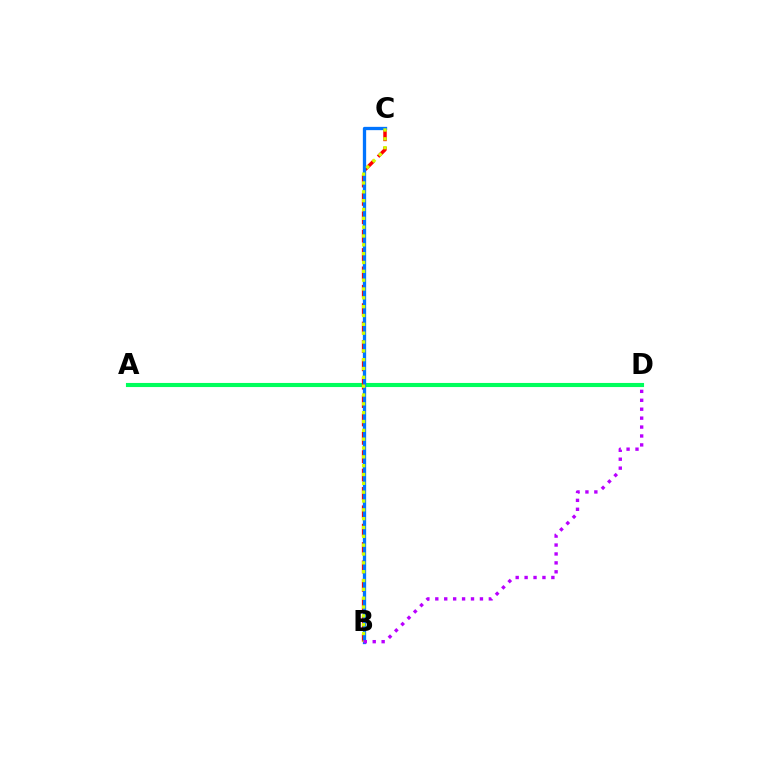{('A', 'D'): [{'color': '#00ff5c', 'line_style': 'solid', 'thickness': 2.95}], ('B', 'C'): [{'color': '#ff0000', 'line_style': 'dashed', 'thickness': 2.5}, {'color': '#0074ff', 'line_style': 'solid', 'thickness': 2.37}, {'color': '#d1ff00', 'line_style': 'dotted', 'thickness': 2.4}], ('B', 'D'): [{'color': '#b900ff', 'line_style': 'dotted', 'thickness': 2.42}]}